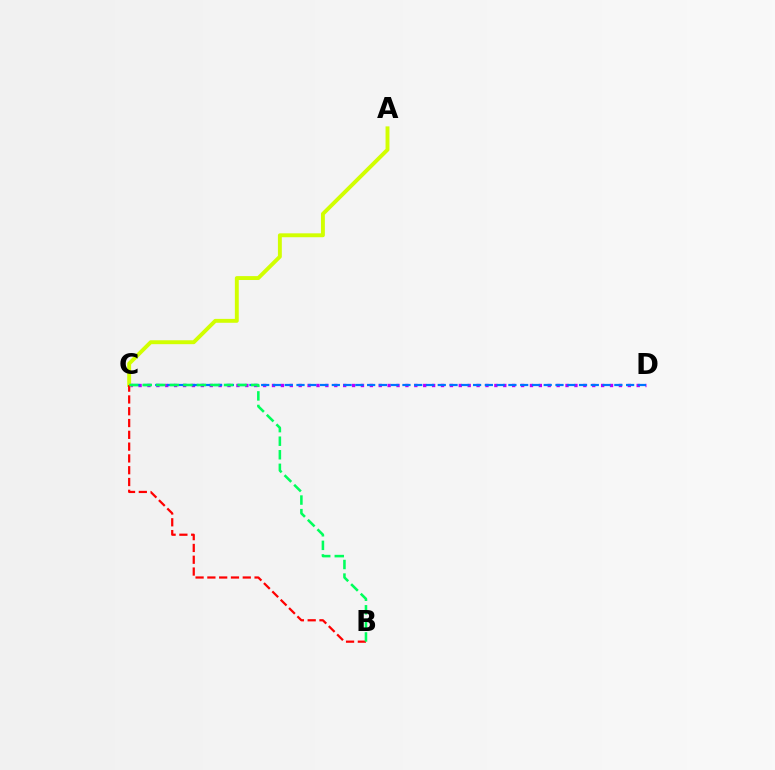{('C', 'D'): [{'color': '#b900ff', 'line_style': 'dotted', 'thickness': 2.42}, {'color': '#0074ff', 'line_style': 'dashed', 'thickness': 1.6}], ('A', 'C'): [{'color': '#d1ff00', 'line_style': 'solid', 'thickness': 2.81}], ('B', 'C'): [{'color': '#ff0000', 'line_style': 'dashed', 'thickness': 1.6}, {'color': '#00ff5c', 'line_style': 'dashed', 'thickness': 1.84}]}